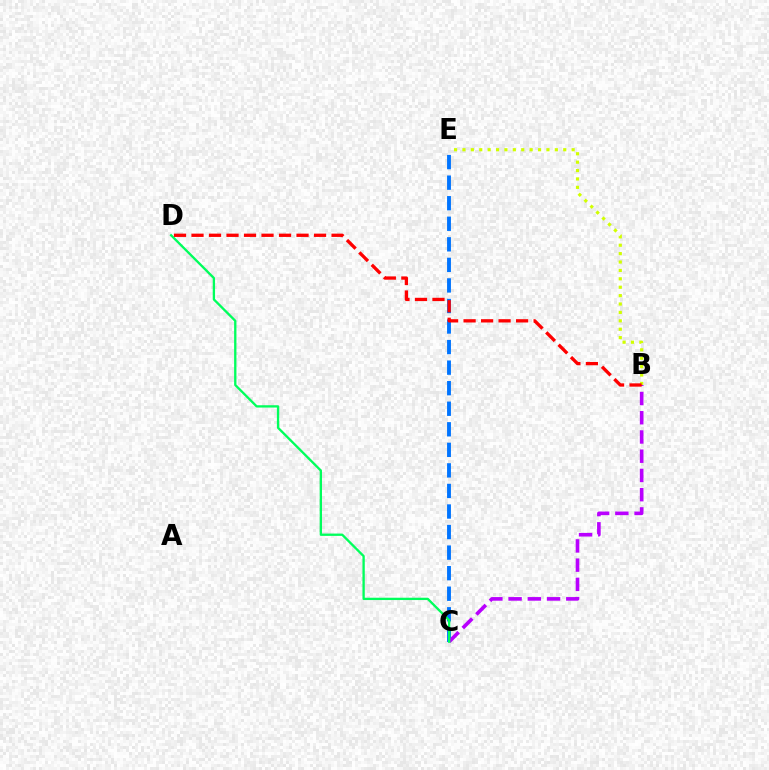{('C', 'E'): [{'color': '#0074ff', 'line_style': 'dashed', 'thickness': 2.79}], ('B', 'C'): [{'color': '#b900ff', 'line_style': 'dashed', 'thickness': 2.61}], ('C', 'D'): [{'color': '#00ff5c', 'line_style': 'solid', 'thickness': 1.67}], ('B', 'E'): [{'color': '#d1ff00', 'line_style': 'dotted', 'thickness': 2.28}], ('B', 'D'): [{'color': '#ff0000', 'line_style': 'dashed', 'thickness': 2.38}]}